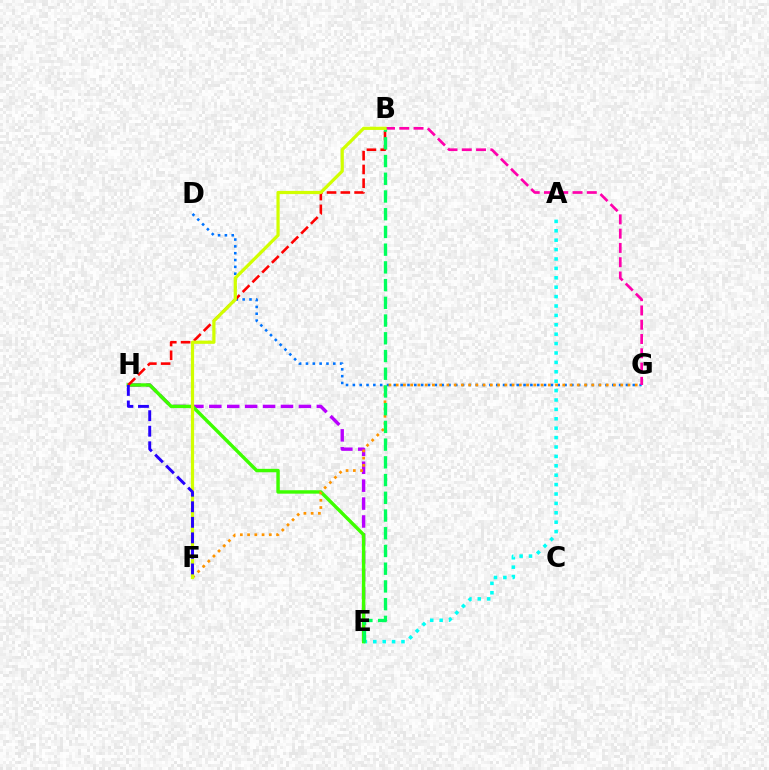{('A', 'E'): [{'color': '#00fff6', 'line_style': 'dotted', 'thickness': 2.55}], ('E', 'H'): [{'color': '#b900ff', 'line_style': 'dashed', 'thickness': 2.43}, {'color': '#3dff00', 'line_style': 'solid', 'thickness': 2.47}], ('D', 'G'): [{'color': '#0074ff', 'line_style': 'dotted', 'thickness': 1.86}], ('B', 'H'): [{'color': '#ff0000', 'line_style': 'dashed', 'thickness': 1.87}], ('F', 'G'): [{'color': '#ff9400', 'line_style': 'dotted', 'thickness': 1.97}], ('B', 'G'): [{'color': '#ff00ac', 'line_style': 'dashed', 'thickness': 1.94}], ('B', 'E'): [{'color': '#00ff5c', 'line_style': 'dashed', 'thickness': 2.41}], ('B', 'F'): [{'color': '#d1ff00', 'line_style': 'solid', 'thickness': 2.31}], ('F', 'H'): [{'color': '#2500ff', 'line_style': 'dashed', 'thickness': 2.11}]}